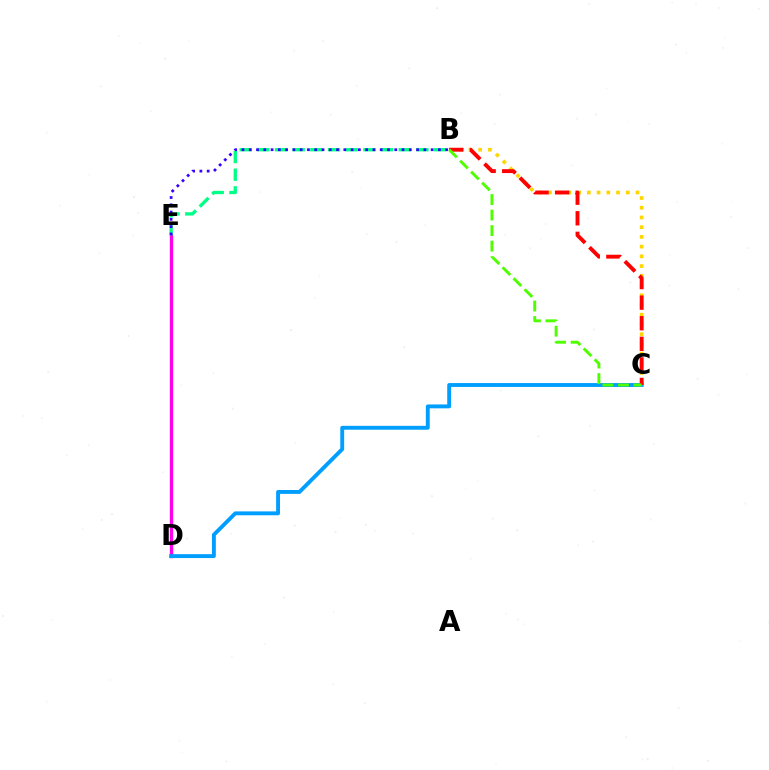{('B', 'C'): [{'color': '#ffd500', 'line_style': 'dotted', 'thickness': 2.64}, {'color': '#ff0000', 'line_style': 'dashed', 'thickness': 2.8}, {'color': '#4fff00', 'line_style': 'dashed', 'thickness': 2.11}], ('D', 'E'): [{'color': '#ff00ed', 'line_style': 'solid', 'thickness': 2.4}], ('C', 'D'): [{'color': '#009eff', 'line_style': 'solid', 'thickness': 2.79}], ('B', 'E'): [{'color': '#00ff86', 'line_style': 'dashed', 'thickness': 2.4}, {'color': '#3700ff', 'line_style': 'dotted', 'thickness': 1.98}]}